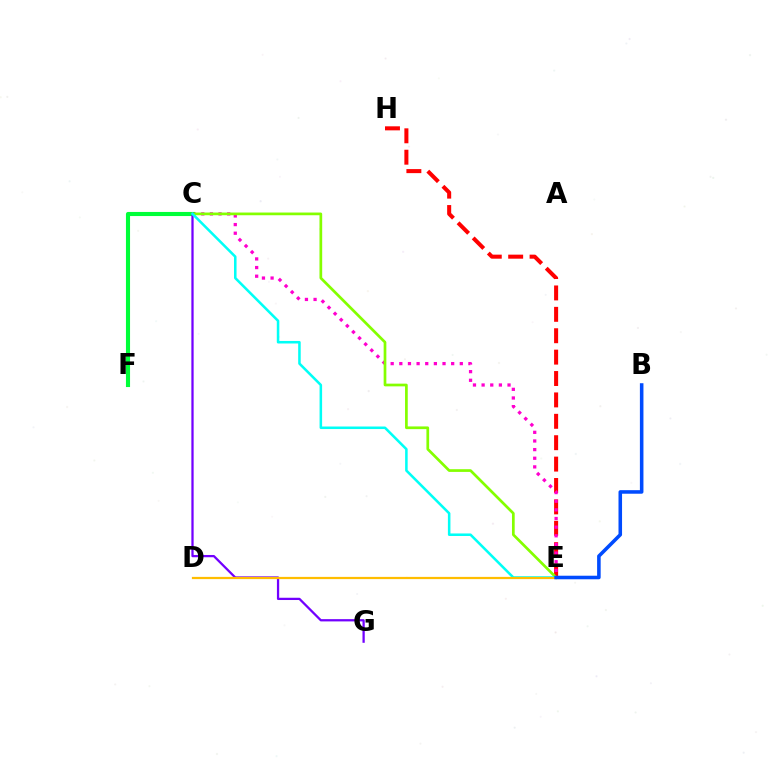{('E', 'H'): [{'color': '#ff0000', 'line_style': 'dashed', 'thickness': 2.91}], ('C', 'E'): [{'color': '#ff00cf', 'line_style': 'dotted', 'thickness': 2.35}, {'color': '#84ff00', 'line_style': 'solid', 'thickness': 1.95}, {'color': '#00fff6', 'line_style': 'solid', 'thickness': 1.83}], ('C', 'F'): [{'color': '#00ff39', 'line_style': 'solid', 'thickness': 2.96}], ('C', 'G'): [{'color': '#7200ff', 'line_style': 'solid', 'thickness': 1.63}], ('D', 'E'): [{'color': '#ffbd00', 'line_style': 'solid', 'thickness': 1.6}], ('B', 'E'): [{'color': '#004bff', 'line_style': 'solid', 'thickness': 2.56}]}